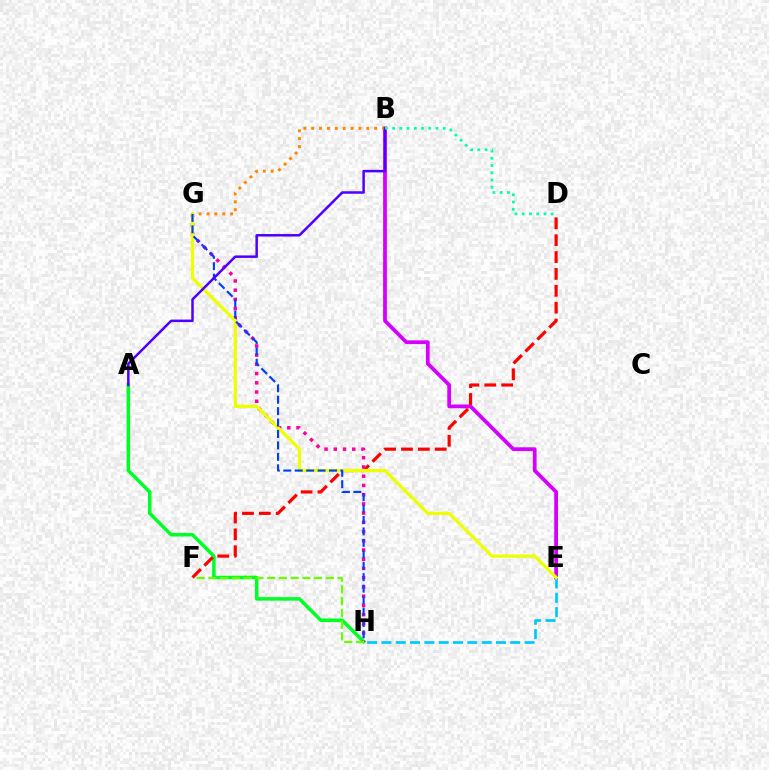{('B', 'E'): [{'color': '#d600ff', 'line_style': 'solid', 'thickness': 2.71}], ('B', 'G'): [{'color': '#ff8800', 'line_style': 'dotted', 'thickness': 2.14}], ('E', 'H'): [{'color': '#00c7ff', 'line_style': 'dashed', 'thickness': 1.95}], ('A', 'H'): [{'color': '#00ff27', 'line_style': 'solid', 'thickness': 2.53}], ('D', 'F'): [{'color': '#ff0000', 'line_style': 'dashed', 'thickness': 2.29}], ('G', 'H'): [{'color': '#ff00a0', 'line_style': 'dotted', 'thickness': 2.51}, {'color': '#003fff', 'line_style': 'dashed', 'thickness': 1.55}], ('F', 'H'): [{'color': '#66ff00', 'line_style': 'dashed', 'thickness': 1.6}], ('E', 'G'): [{'color': '#eeff00', 'line_style': 'solid', 'thickness': 2.33}], ('A', 'B'): [{'color': '#4f00ff', 'line_style': 'solid', 'thickness': 1.8}], ('B', 'D'): [{'color': '#00ffaf', 'line_style': 'dotted', 'thickness': 1.97}]}